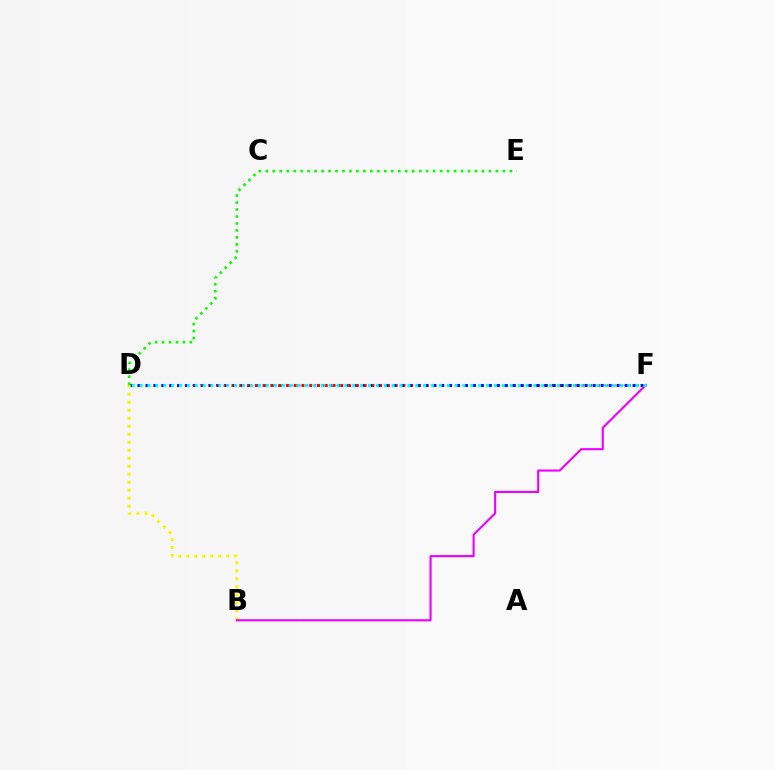{('D', 'F'): [{'color': '#ff0000', 'line_style': 'dotted', 'thickness': 2.11}, {'color': '#0010ff', 'line_style': 'dotted', 'thickness': 2.17}, {'color': '#00fff6', 'line_style': 'dotted', 'thickness': 2.14}], ('B', 'D'): [{'color': '#fcf500', 'line_style': 'dotted', 'thickness': 2.17}], ('B', 'F'): [{'color': '#ee00ff', 'line_style': 'solid', 'thickness': 1.52}], ('D', 'E'): [{'color': '#08ff00', 'line_style': 'dotted', 'thickness': 1.89}]}